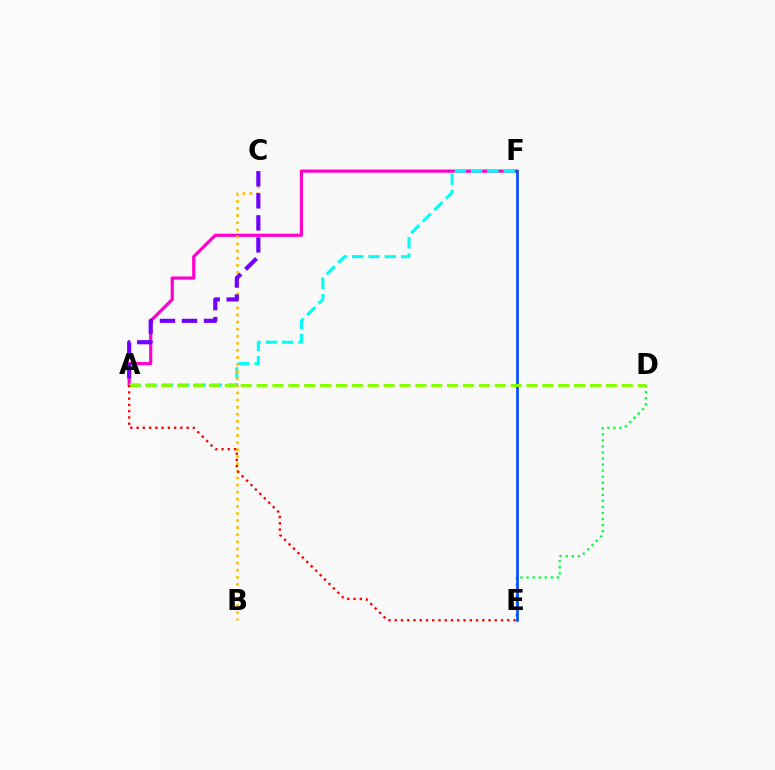{('A', 'F'): [{'color': '#ff00cf', 'line_style': 'solid', 'thickness': 2.3}, {'color': '#00fff6', 'line_style': 'dashed', 'thickness': 2.21}], ('D', 'E'): [{'color': '#00ff39', 'line_style': 'dotted', 'thickness': 1.64}], ('E', 'F'): [{'color': '#004bff', 'line_style': 'solid', 'thickness': 1.92}], ('B', 'C'): [{'color': '#ffbd00', 'line_style': 'dotted', 'thickness': 1.93}], ('A', 'D'): [{'color': '#84ff00', 'line_style': 'dashed', 'thickness': 2.16}], ('A', 'C'): [{'color': '#7200ff', 'line_style': 'dashed', 'thickness': 2.99}], ('A', 'E'): [{'color': '#ff0000', 'line_style': 'dotted', 'thickness': 1.7}]}